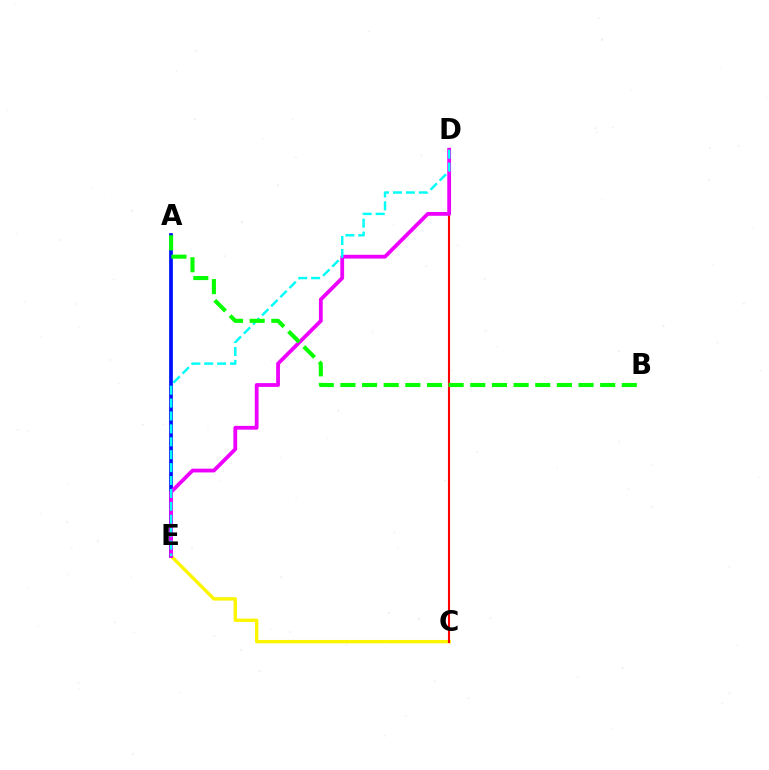{('C', 'E'): [{'color': '#fcf500', 'line_style': 'solid', 'thickness': 2.44}], ('C', 'D'): [{'color': '#ff0000', 'line_style': 'solid', 'thickness': 1.52}], ('A', 'E'): [{'color': '#0010ff', 'line_style': 'solid', 'thickness': 2.68}], ('D', 'E'): [{'color': '#ee00ff', 'line_style': 'solid', 'thickness': 2.72}, {'color': '#00fff6', 'line_style': 'dashed', 'thickness': 1.75}], ('A', 'B'): [{'color': '#08ff00', 'line_style': 'dashed', 'thickness': 2.94}]}